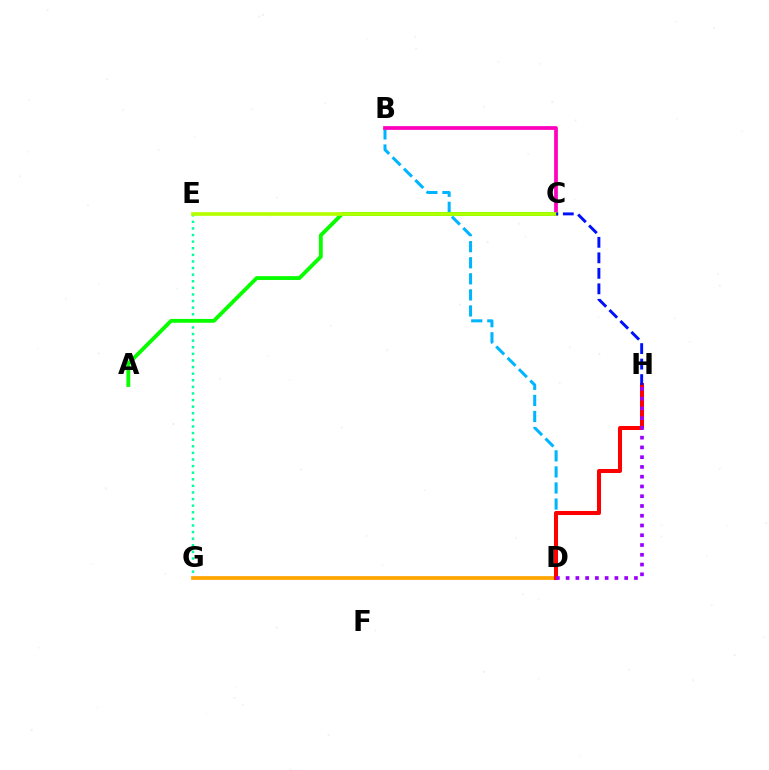{('B', 'D'): [{'color': '#00b5ff', 'line_style': 'dashed', 'thickness': 2.18}], ('E', 'G'): [{'color': '#00ff9d', 'line_style': 'dotted', 'thickness': 1.79}], ('A', 'C'): [{'color': '#08ff00', 'line_style': 'solid', 'thickness': 2.77}], ('B', 'C'): [{'color': '#ff00bd', 'line_style': 'solid', 'thickness': 2.69}], ('C', 'E'): [{'color': '#b3ff00', 'line_style': 'solid', 'thickness': 2.62}], ('D', 'G'): [{'color': '#ffa500', 'line_style': 'solid', 'thickness': 2.69}], ('D', 'H'): [{'color': '#ff0000', 'line_style': 'solid', 'thickness': 2.9}, {'color': '#9b00ff', 'line_style': 'dotted', 'thickness': 2.65}], ('C', 'H'): [{'color': '#0010ff', 'line_style': 'dashed', 'thickness': 2.11}]}